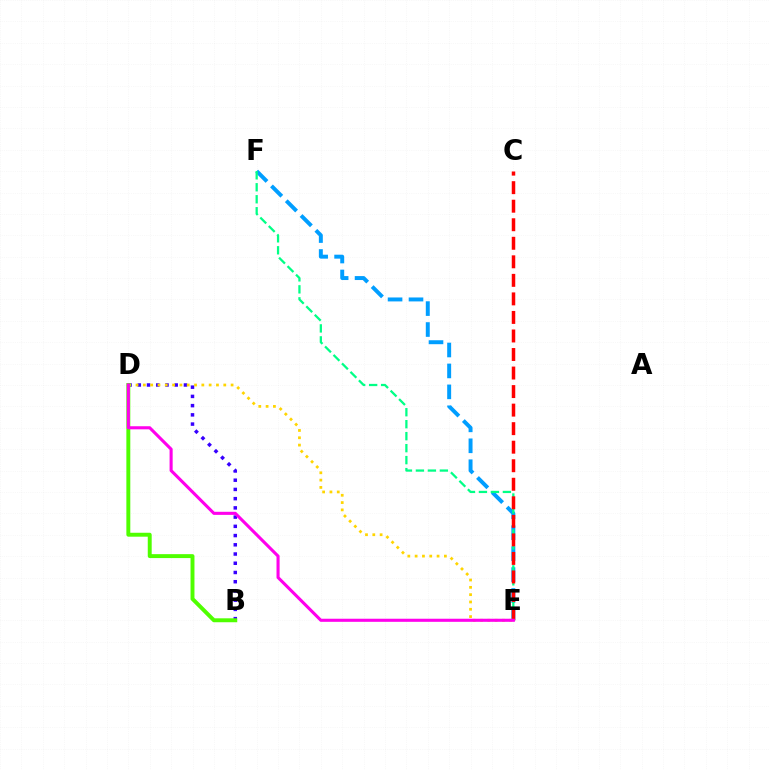{('E', 'F'): [{'color': '#009eff', 'line_style': 'dashed', 'thickness': 2.84}, {'color': '#00ff86', 'line_style': 'dashed', 'thickness': 1.63}], ('B', 'D'): [{'color': '#3700ff', 'line_style': 'dotted', 'thickness': 2.51}, {'color': '#4fff00', 'line_style': 'solid', 'thickness': 2.83}], ('C', 'E'): [{'color': '#ff0000', 'line_style': 'dashed', 'thickness': 2.52}], ('D', 'E'): [{'color': '#ffd500', 'line_style': 'dotted', 'thickness': 1.99}, {'color': '#ff00ed', 'line_style': 'solid', 'thickness': 2.22}]}